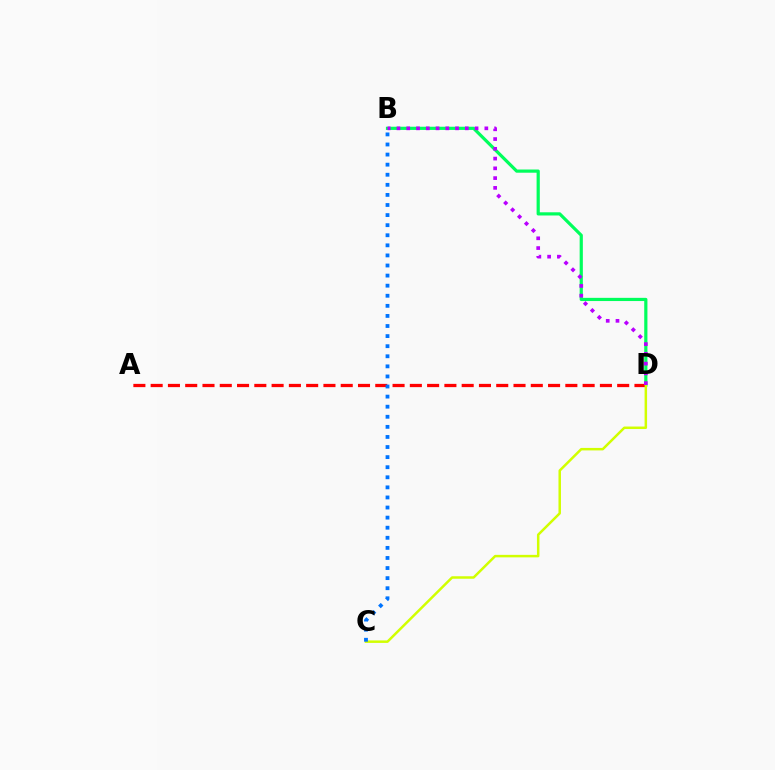{('B', 'D'): [{'color': '#00ff5c', 'line_style': 'solid', 'thickness': 2.3}, {'color': '#b900ff', 'line_style': 'dotted', 'thickness': 2.65}], ('A', 'D'): [{'color': '#ff0000', 'line_style': 'dashed', 'thickness': 2.35}], ('C', 'D'): [{'color': '#d1ff00', 'line_style': 'solid', 'thickness': 1.8}], ('B', 'C'): [{'color': '#0074ff', 'line_style': 'dotted', 'thickness': 2.74}]}